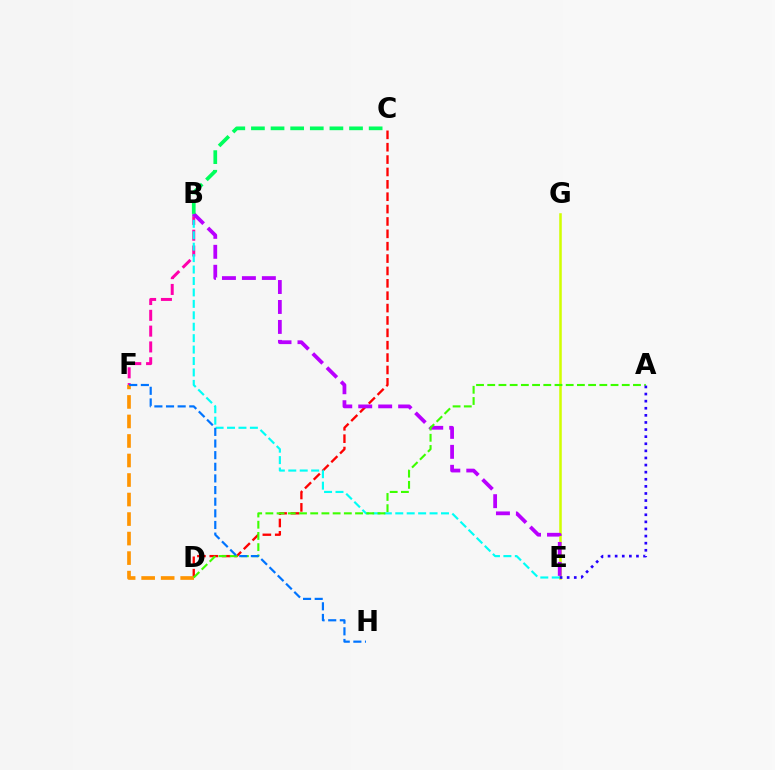{('C', 'D'): [{'color': '#ff0000', 'line_style': 'dashed', 'thickness': 1.68}], ('D', 'F'): [{'color': '#ff9400', 'line_style': 'dashed', 'thickness': 2.65}], ('B', 'F'): [{'color': '#ff00ac', 'line_style': 'dashed', 'thickness': 2.15}], ('E', 'G'): [{'color': '#d1ff00', 'line_style': 'solid', 'thickness': 1.82}], ('B', 'E'): [{'color': '#00fff6', 'line_style': 'dashed', 'thickness': 1.55}, {'color': '#b900ff', 'line_style': 'dashed', 'thickness': 2.71}], ('A', 'D'): [{'color': '#3dff00', 'line_style': 'dashed', 'thickness': 1.52}], ('A', 'E'): [{'color': '#2500ff', 'line_style': 'dotted', 'thickness': 1.93}], ('F', 'H'): [{'color': '#0074ff', 'line_style': 'dashed', 'thickness': 1.58}], ('B', 'C'): [{'color': '#00ff5c', 'line_style': 'dashed', 'thickness': 2.67}]}